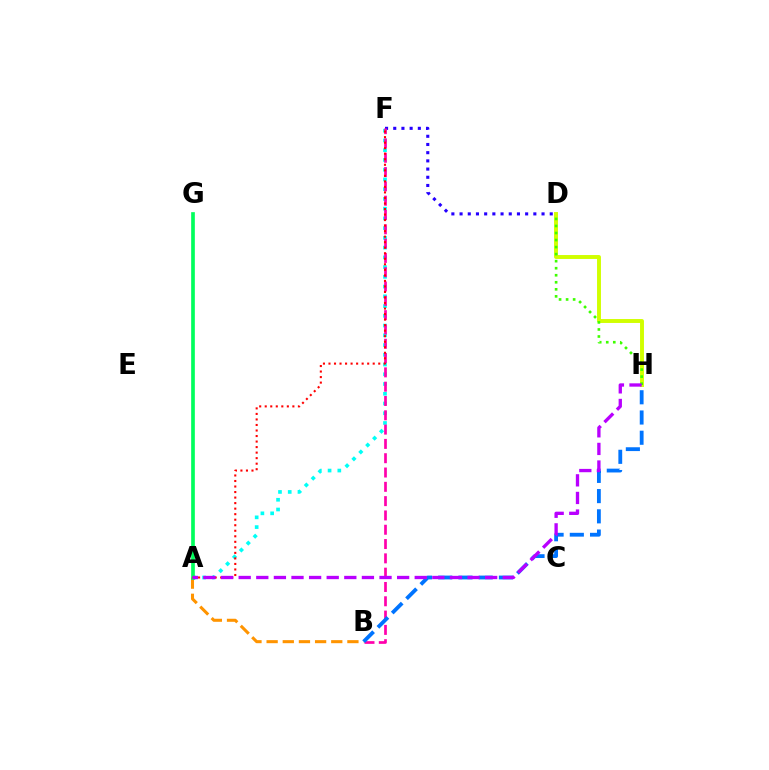{('D', 'F'): [{'color': '#2500ff', 'line_style': 'dotted', 'thickness': 2.23}], ('D', 'H'): [{'color': '#d1ff00', 'line_style': 'solid', 'thickness': 2.82}, {'color': '#3dff00', 'line_style': 'dotted', 'thickness': 1.91}], ('A', 'B'): [{'color': '#ff9400', 'line_style': 'dashed', 'thickness': 2.19}], ('A', 'F'): [{'color': '#00fff6', 'line_style': 'dotted', 'thickness': 2.65}, {'color': '#ff0000', 'line_style': 'dotted', 'thickness': 1.5}], ('B', 'F'): [{'color': '#ff00ac', 'line_style': 'dashed', 'thickness': 1.94}], ('A', 'G'): [{'color': '#00ff5c', 'line_style': 'solid', 'thickness': 2.65}], ('B', 'H'): [{'color': '#0074ff', 'line_style': 'dashed', 'thickness': 2.75}], ('A', 'H'): [{'color': '#b900ff', 'line_style': 'dashed', 'thickness': 2.39}]}